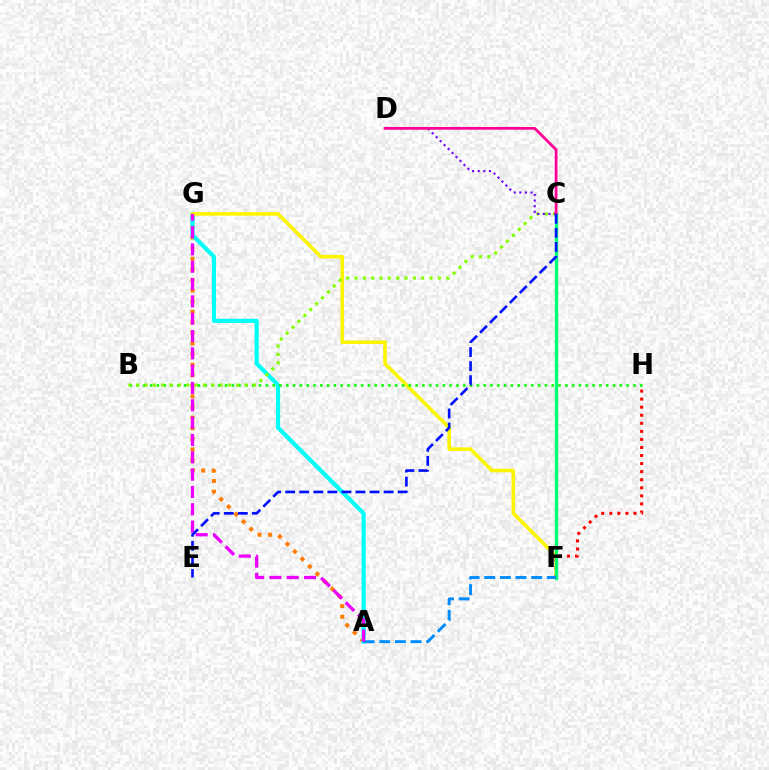{('A', 'G'): [{'color': '#ff7c00', 'line_style': 'dotted', 'thickness': 2.88}, {'color': '#00fff6', 'line_style': 'solid', 'thickness': 3.0}, {'color': '#ee00ff', 'line_style': 'dashed', 'thickness': 2.35}], ('F', 'G'): [{'color': '#fcf500', 'line_style': 'solid', 'thickness': 2.57}], ('F', 'H'): [{'color': '#ff0000', 'line_style': 'dotted', 'thickness': 2.19}], ('C', 'F'): [{'color': '#00ff74', 'line_style': 'solid', 'thickness': 2.43}], ('A', 'F'): [{'color': '#008cff', 'line_style': 'dashed', 'thickness': 2.13}], ('B', 'H'): [{'color': '#08ff00', 'line_style': 'dotted', 'thickness': 1.85}], ('B', 'C'): [{'color': '#84ff00', 'line_style': 'dotted', 'thickness': 2.27}], ('C', 'D'): [{'color': '#7200ff', 'line_style': 'dotted', 'thickness': 1.52}, {'color': '#ff0094', 'line_style': 'solid', 'thickness': 1.97}], ('C', 'E'): [{'color': '#0010ff', 'line_style': 'dashed', 'thickness': 1.91}]}